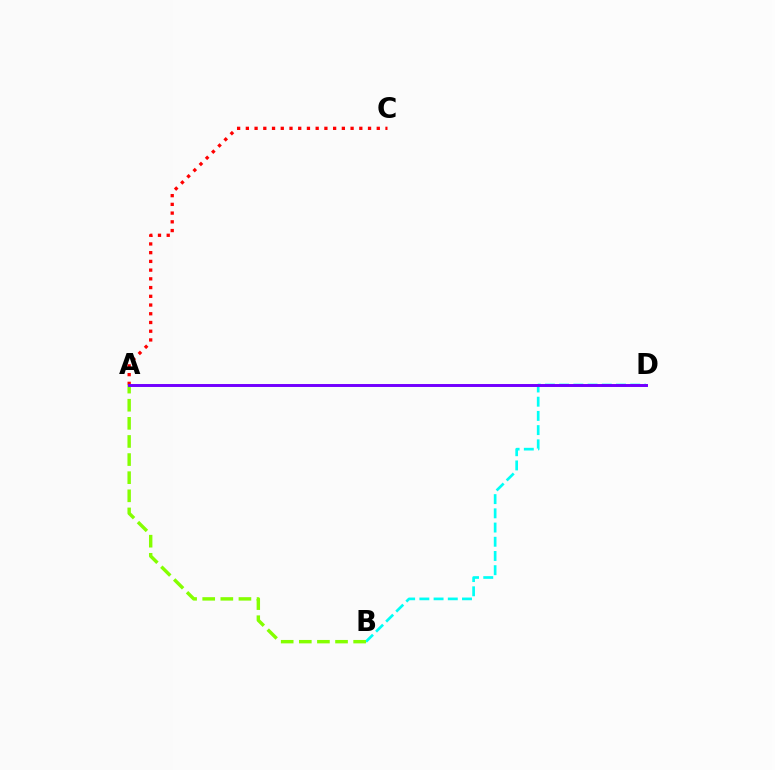{('A', 'C'): [{'color': '#ff0000', 'line_style': 'dotted', 'thickness': 2.37}], ('B', 'D'): [{'color': '#00fff6', 'line_style': 'dashed', 'thickness': 1.93}], ('A', 'B'): [{'color': '#84ff00', 'line_style': 'dashed', 'thickness': 2.46}], ('A', 'D'): [{'color': '#7200ff', 'line_style': 'solid', 'thickness': 2.12}]}